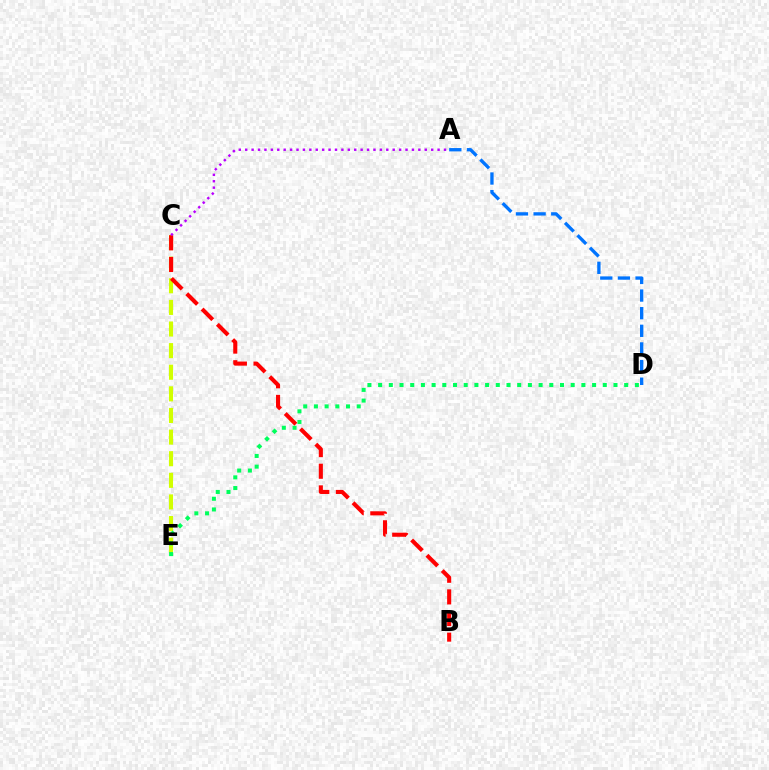{('C', 'E'): [{'color': '#d1ff00', 'line_style': 'dashed', 'thickness': 2.94}], ('D', 'E'): [{'color': '#00ff5c', 'line_style': 'dotted', 'thickness': 2.91}], ('A', 'D'): [{'color': '#0074ff', 'line_style': 'dashed', 'thickness': 2.39}], ('B', 'C'): [{'color': '#ff0000', 'line_style': 'dashed', 'thickness': 2.94}], ('A', 'C'): [{'color': '#b900ff', 'line_style': 'dotted', 'thickness': 1.74}]}